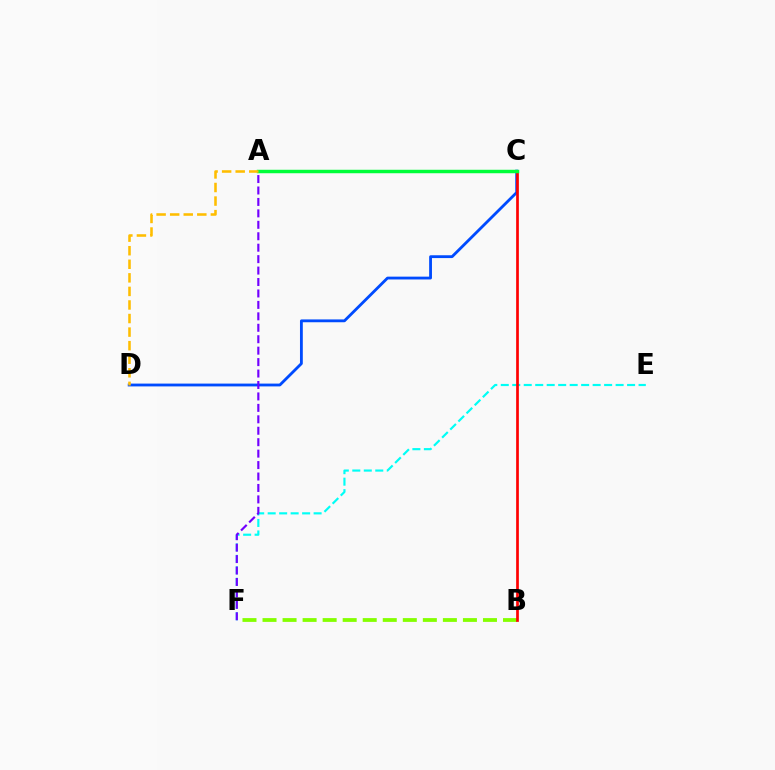{('E', 'F'): [{'color': '#00fff6', 'line_style': 'dashed', 'thickness': 1.56}], ('C', 'D'): [{'color': '#004bff', 'line_style': 'solid', 'thickness': 2.03}], ('A', 'C'): [{'color': '#ff00cf', 'line_style': 'solid', 'thickness': 2.12}, {'color': '#00ff39', 'line_style': 'solid', 'thickness': 2.49}], ('B', 'F'): [{'color': '#84ff00', 'line_style': 'dashed', 'thickness': 2.72}], ('A', 'F'): [{'color': '#7200ff', 'line_style': 'dashed', 'thickness': 1.55}], ('B', 'C'): [{'color': '#ff0000', 'line_style': 'solid', 'thickness': 1.95}], ('A', 'D'): [{'color': '#ffbd00', 'line_style': 'dashed', 'thickness': 1.84}]}